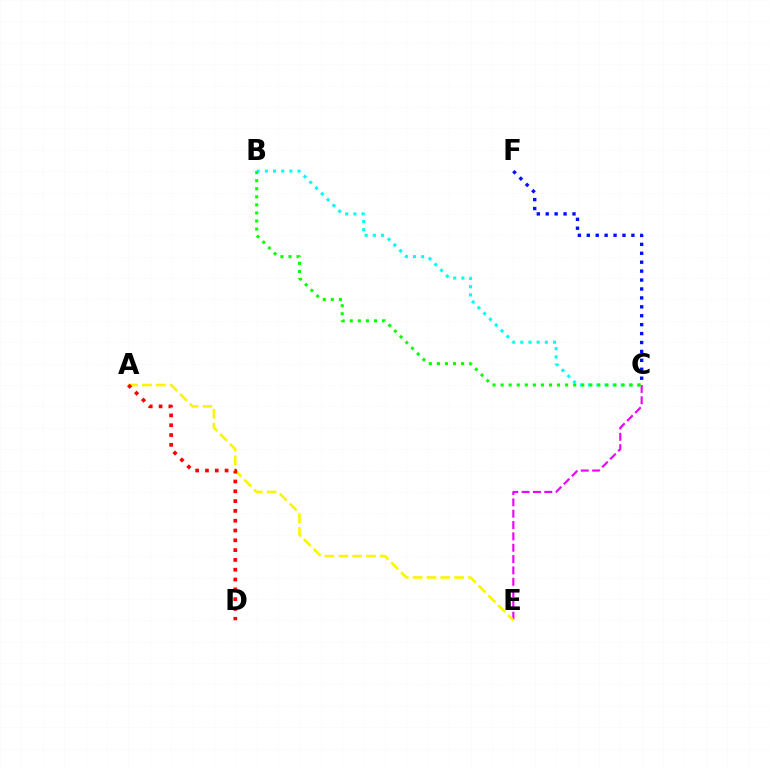{('C', 'E'): [{'color': '#ee00ff', 'line_style': 'dashed', 'thickness': 1.54}], ('C', 'F'): [{'color': '#0010ff', 'line_style': 'dotted', 'thickness': 2.42}], ('B', 'C'): [{'color': '#00fff6', 'line_style': 'dotted', 'thickness': 2.22}, {'color': '#08ff00', 'line_style': 'dotted', 'thickness': 2.19}], ('A', 'E'): [{'color': '#fcf500', 'line_style': 'dashed', 'thickness': 1.88}], ('A', 'D'): [{'color': '#ff0000', 'line_style': 'dotted', 'thickness': 2.66}]}